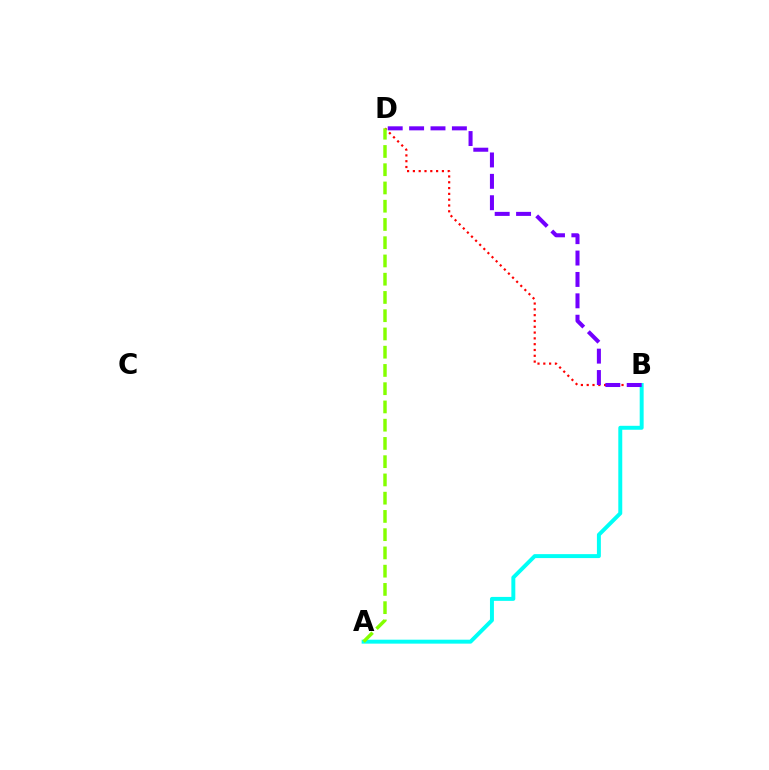{('B', 'D'): [{'color': '#ff0000', 'line_style': 'dotted', 'thickness': 1.58}, {'color': '#7200ff', 'line_style': 'dashed', 'thickness': 2.91}], ('A', 'B'): [{'color': '#00fff6', 'line_style': 'solid', 'thickness': 2.84}], ('A', 'D'): [{'color': '#84ff00', 'line_style': 'dashed', 'thickness': 2.48}]}